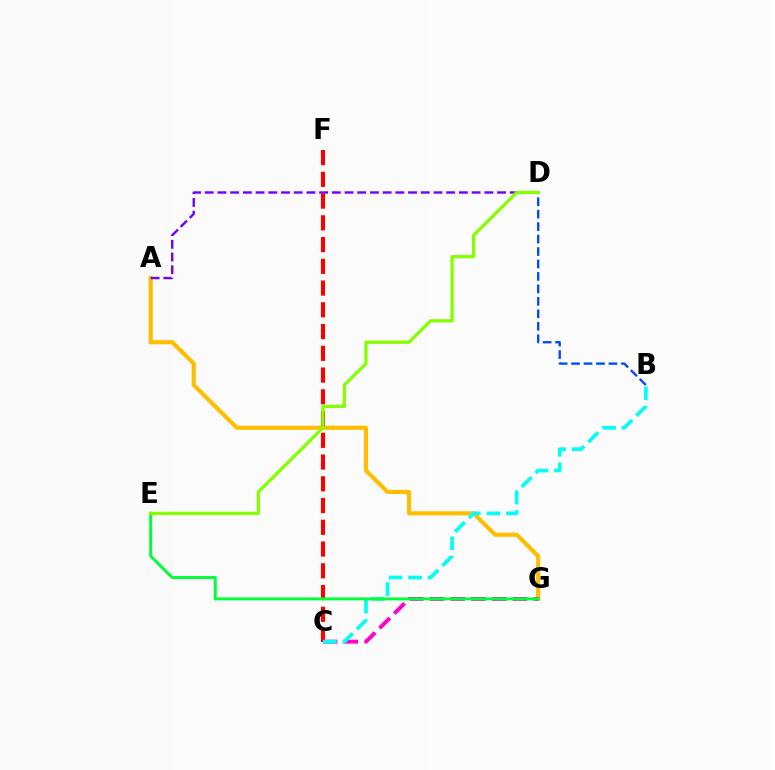{('A', 'G'): [{'color': '#ffbd00', 'line_style': 'solid', 'thickness': 2.97}], ('C', 'G'): [{'color': '#ff00cf', 'line_style': 'dashed', 'thickness': 2.82}], ('A', 'D'): [{'color': '#7200ff', 'line_style': 'dashed', 'thickness': 1.73}], ('C', 'F'): [{'color': '#ff0000', 'line_style': 'dashed', 'thickness': 2.95}], ('B', 'D'): [{'color': '#004bff', 'line_style': 'dashed', 'thickness': 1.69}], ('B', 'C'): [{'color': '#00fff6', 'line_style': 'dashed', 'thickness': 2.66}], ('E', 'G'): [{'color': '#00ff39', 'line_style': 'solid', 'thickness': 2.11}], ('D', 'E'): [{'color': '#84ff00', 'line_style': 'solid', 'thickness': 2.34}]}